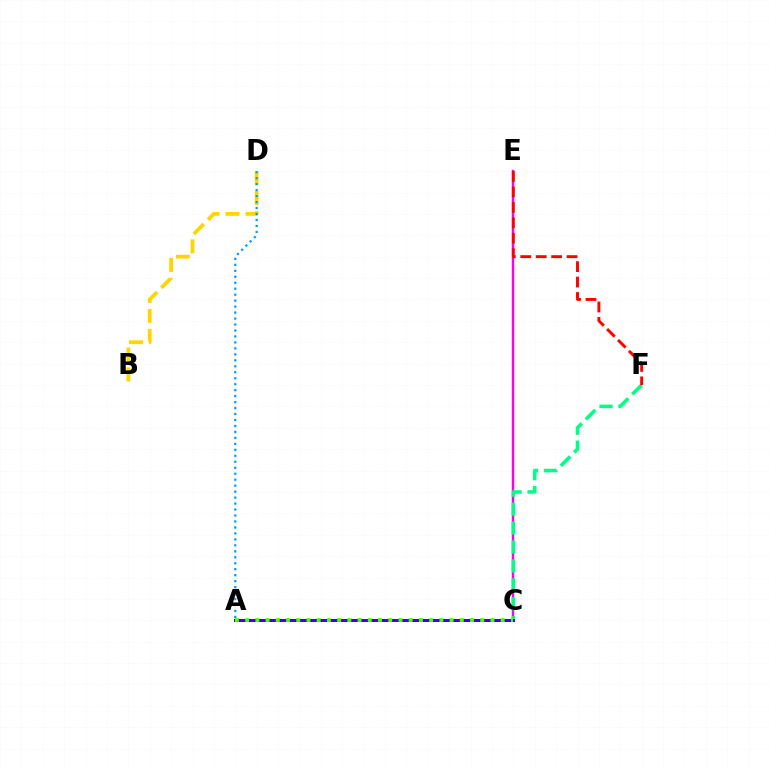{('C', 'E'): [{'color': '#ff00ed', 'line_style': 'solid', 'thickness': 1.75}], ('C', 'F'): [{'color': '#00ff86', 'line_style': 'dashed', 'thickness': 2.57}], ('B', 'D'): [{'color': '#ffd500', 'line_style': 'dashed', 'thickness': 2.71}], ('A', 'C'): [{'color': '#3700ff', 'line_style': 'solid', 'thickness': 2.15}, {'color': '#4fff00', 'line_style': 'dotted', 'thickness': 2.78}], ('A', 'D'): [{'color': '#009eff', 'line_style': 'dotted', 'thickness': 1.62}], ('E', 'F'): [{'color': '#ff0000', 'line_style': 'dashed', 'thickness': 2.1}]}